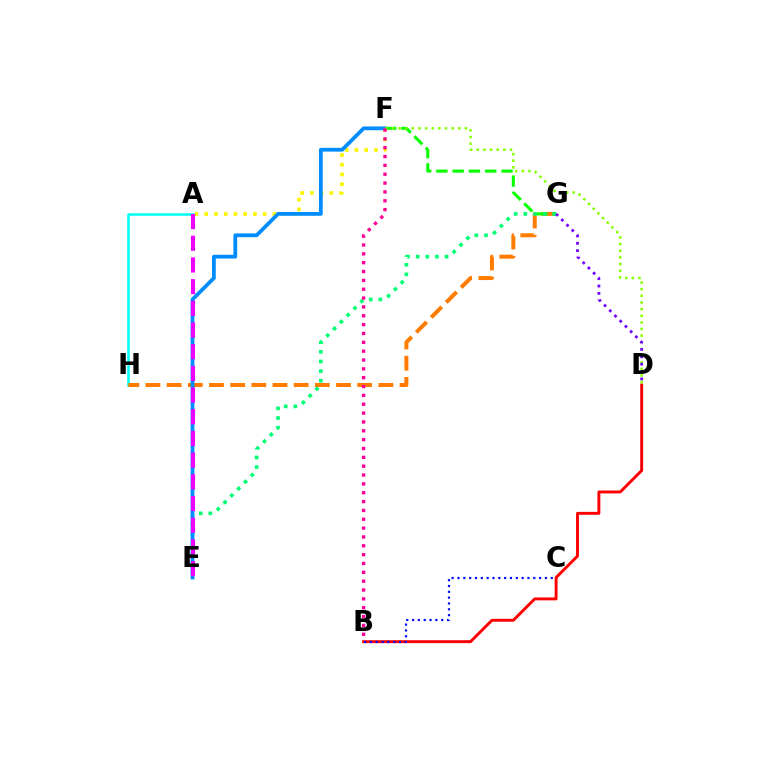{('A', 'H'): [{'color': '#00fff6', 'line_style': 'solid', 'thickness': 1.83}], ('B', 'D'): [{'color': '#ff0000', 'line_style': 'solid', 'thickness': 2.1}], ('G', 'H'): [{'color': '#ff7c00', 'line_style': 'dashed', 'thickness': 2.88}], ('A', 'F'): [{'color': '#fcf500', 'line_style': 'dotted', 'thickness': 2.65}], ('F', 'G'): [{'color': '#08ff00', 'line_style': 'dashed', 'thickness': 2.21}], ('E', 'G'): [{'color': '#00ff74', 'line_style': 'dotted', 'thickness': 2.62}], ('E', 'F'): [{'color': '#008cff', 'line_style': 'solid', 'thickness': 2.72}], ('A', 'E'): [{'color': '#ee00ff', 'line_style': 'dashed', 'thickness': 2.95}], ('D', 'F'): [{'color': '#84ff00', 'line_style': 'dotted', 'thickness': 1.8}], ('D', 'G'): [{'color': '#7200ff', 'line_style': 'dotted', 'thickness': 2.0}], ('B', 'C'): [{'color': '#0010ff', 'line_style': 'dotted', 'thickness': 1.58}], ('B', 'F'): [{'color': '#ff0094', 'line_style': 'dotted', 'thickness': 2.4}]}